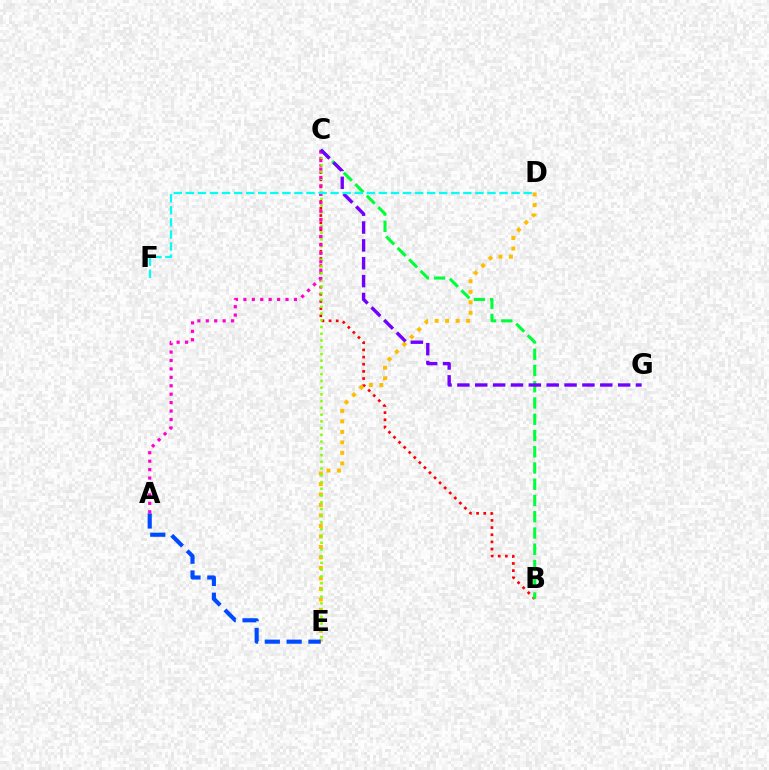{('B', 'C'): [{'color': '#ff0000', 'line_style': 'dotted', 'thickness': 1.94}, {'color': '#00ff39', 'line_style': 'dashed', 'thickness': 2.21}], ('D', 'E'): [{'color': '#ffbd00', 'line_style': 'dotted', 'thickness': 2.85}], ('A', 'E'): [{'color': '#004bff', 'line_style': 'dashed', 'thickness': 2.96}], ('C', 'E'): [{'color': '#84ff00', 'line_style': 'dotted', 'thickness': 1.83}], ('A', 'C'): [{'color': '#ff00cf', 'line_style': 'dotted', 'thickness': 2.29}], ('C', 'G'): [{'color': '#7200ff', 'line_style': 'dashed', 'thickness': 2.43}], ('D', 'F'): [{'color': '#00fff6', 'line_style': 'dashed', 'thickness': 1.64}]}